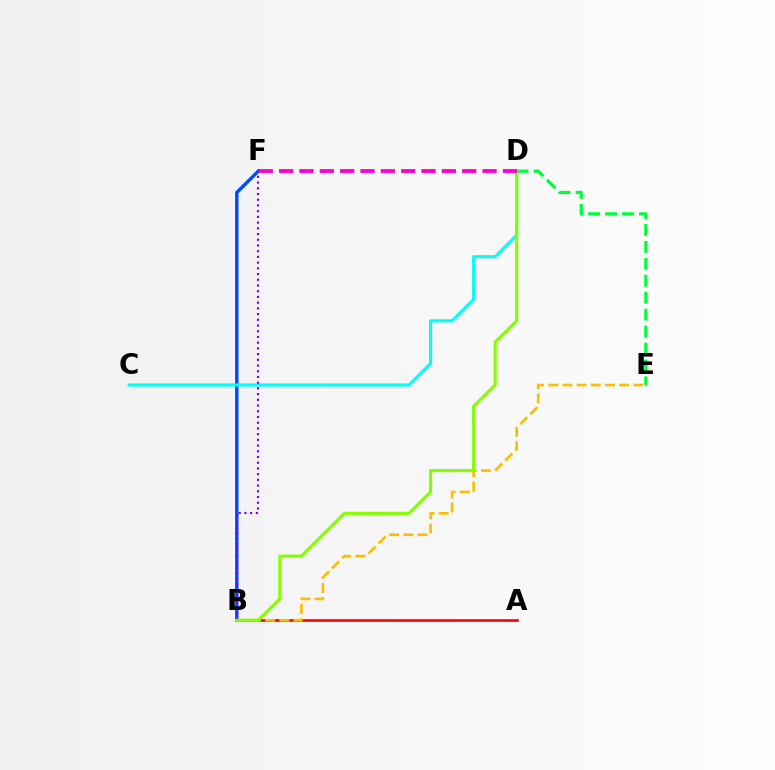{('B', 'F'): [{'color': '#004bff', 'line_style': 'solid', 'thickness': 2.46}, {'color': '#7200ff', 'line_style': 'dotted', 'thickness': 1.55}], ('C', 'D'): [{'color': '#00fff6', 'line_style': 'solid', 'thickness': 2.23}], ('A', 'B'): [{'color': '#ff0000', 'line_style': 'solid', 'thickness': 1.88}], ('B', 'E'): [{'color': '#ffbd00', 'line_style': 'dashed', 'thickness': 1.93}], ('D', 'E'): [{'color': '#00ff39', 'line_style': 'dashed', 'thickness': 2.3}], ('B', 'D'): [{'color': '#84ff00', 'line_style': 'solid', 'thickness': 2.26}], ('D', 'F'): [{'color': '#ff00cf', 'line_style': 'dashed', 'thickness': 2.76}]}